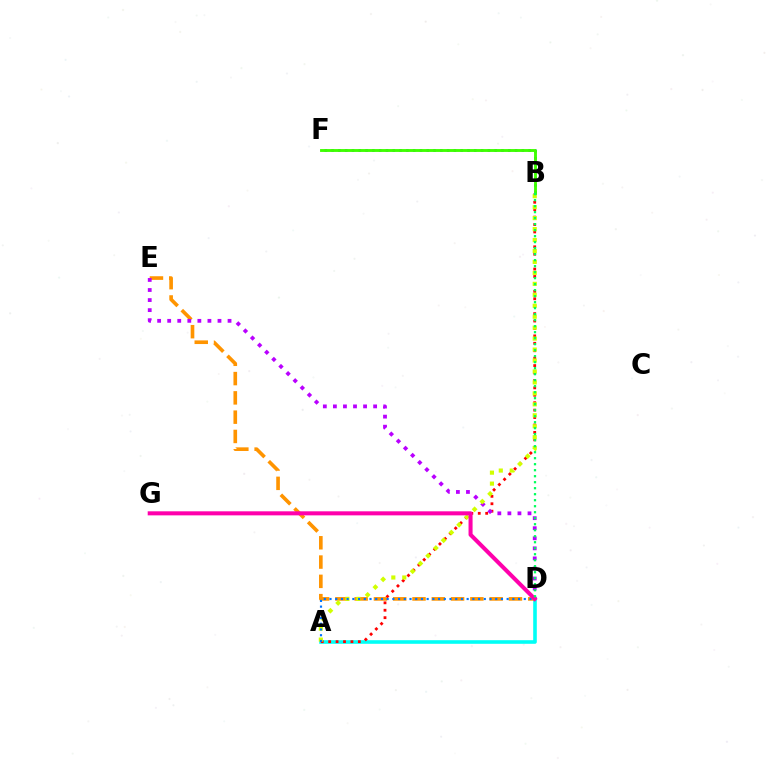{('A', 'D'): [{'color': '#00fff6', 'line_style': 'solid', 'thickness': 2.6}, {'color': '#0074ff', 'line_style': 'dotted', 'thickness': 1.55}], ('B', 'F'): [{'color': '#2500ff', 'line_style': 'dotted', 'thickness': 1.85}, {'color': '#3dff00', 'line_style': 'solid', 'thickness': 2.06}], ('A', 'B'): [{'color': '#ff0000', 'line_style': 'dotted', 'thickness': 2.02}, {'color': '#d1ff00', 'line_style': 'dotted', 'thickness': 2.98}], ('D', 'E'): [{'color': '#ff9400', 'line_style': 'dashed', 'thickness': 2.62}, {'color': '#b900ff', 'line_style': 'dotted', 'thickness': 2.73}], ('D', 'G'): [{'color': '#ff00ac', 'line_style': 'solid', 'thickness': 2.91}], ('B', 'D'): [{'color': '#00ff5c', 'line_style': 'dotted', 'thickness': 1.63}]}